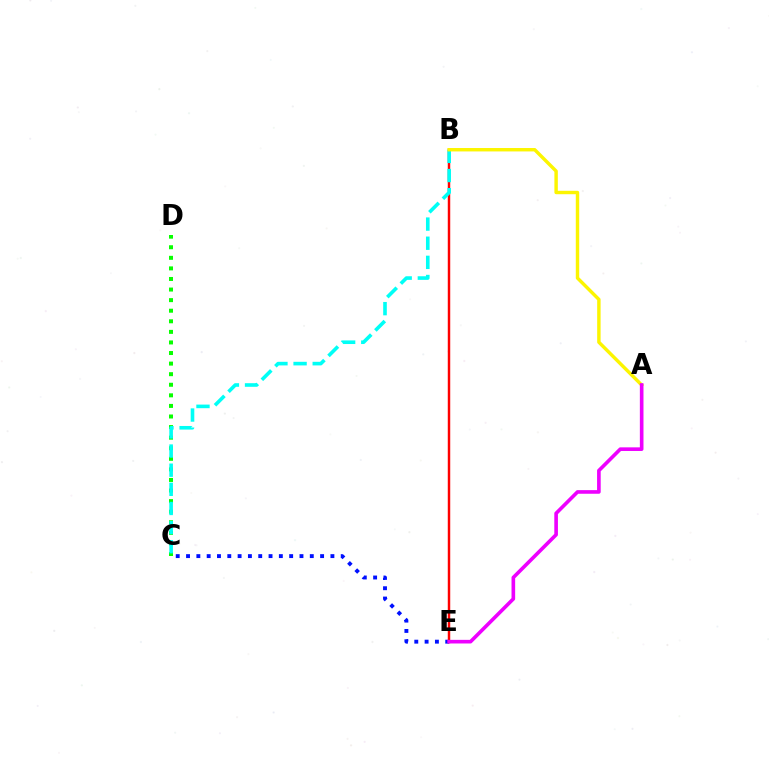{('C', 'E'): [{'color': '#0010ff', 'line_style': 'dotted', 'thickness': 2.8}], ('C', 'D'): [{'color': '#08ff00', 'line_style': 'dotted', 'thickness': 2.87}], ('B', 'E'): [{'color': '#ff0000', 'line_style': 'solid', 'thickness': 1.77}], ('B', 'C'): [{'color': '#00fff6', 'line_style': 'dashed', 'thickness': 2.6}], ('A', 'B'): [{'color': '#fcf500', 'line_style': 'solid', 'thickness': 2.47}], ('A', 'E'): [{'color': '#ee00ff', 'line_style': 'solid', 'thickness': 2.61}]}